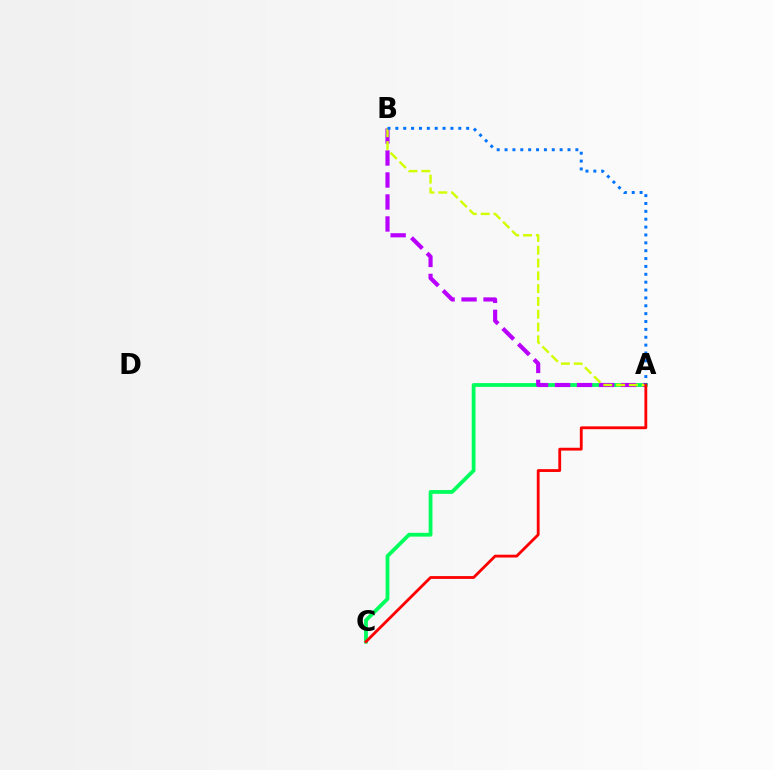{('A', 'C'): [{'color': '#00ff5c', 'line_style': 'solid', 'thickness': 2.73}, {'color': '#ff0000', 'line_style': 'solid', 'thickness': 2.03}], ('A', 'B'): [{'color': '#b900ff', 'line_style': 'dashed', 'thickness': 2.99}, {'color': '#d1ff00', 'line_style': 'dashed', 'thickness': 1.74}, {'color': '#0074ff', 'line_style': 'dotted', 'thickness': 2.14}]}